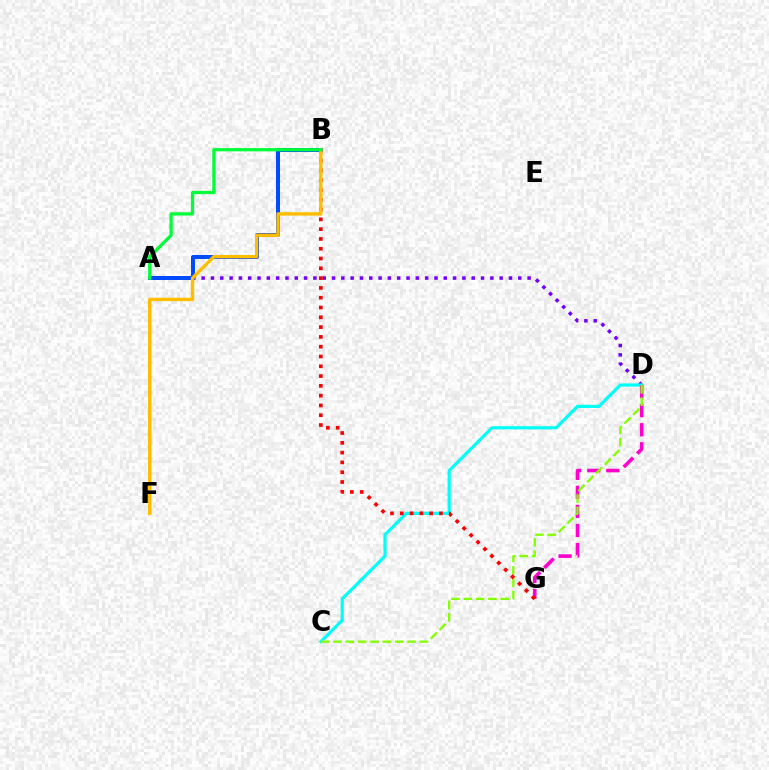{('A', 'D'): [{'color': '#7200ff', 'line_style': 'dotted', 'thickness': 2.53}], ('C', 'D'): [{'color': '#00fff6', 'line_style': 'solid', 'thickness': 2.3}, {'color': '#84ff00', 'line_style': 'dashed', 'thickness': 1.68}], ('A', 'B'): [{'color': '#004bff', 'line_style': 'solid', 'thickness': 2.88}, {'color': '#00ff39', 'line_style': 'solid', 'thickness': 2.33}], ('D', 'G'): [{'color': '#ff00cf', 'line_style': 'dashed', 'thickness': 2.59}], ('B', 'G'): [{'color': '#ff0000', 'line_style': 'dotted', 'thickness': 2.66}], ('B', 'F'): [{'color': '#ffbd00', 'line_style': 'solid', 'thickness': 2.44}]}